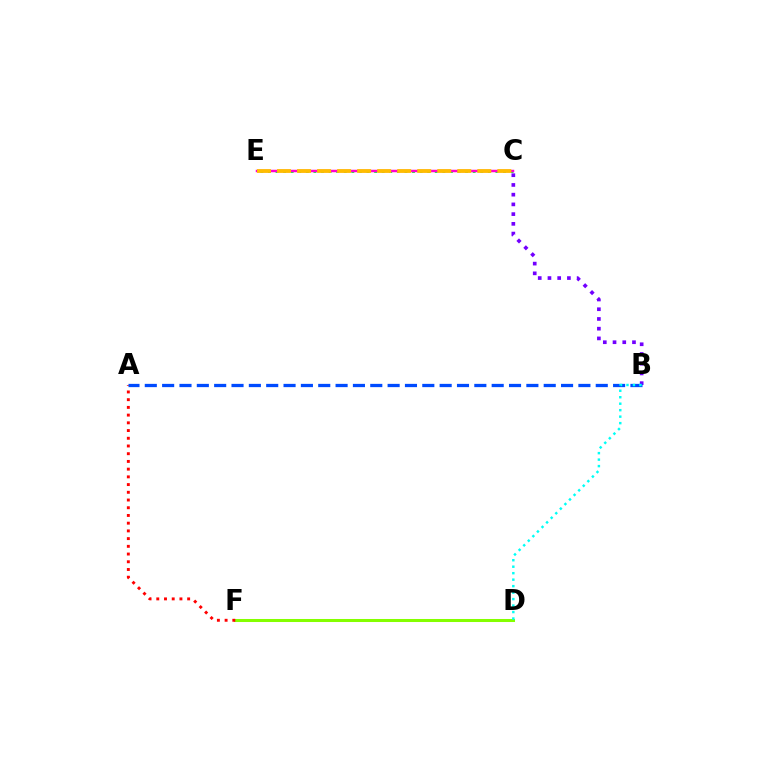{('D', 'F'): [{'color': '#84ff00', 'line_style': 'solid', 'thickness': 2.18}], ('B', 'C'): [{'color': '#7200ff', 'line_style': 'dotted', 'thickness': 2.64}], ('C', 'E'): [{'color': '#00ff39', 'line_style': 'dotted', 'thickness': 2.06}, {'color': '#ff00cf', 'line_style': 'solid', 'thickness': 1.78}, {'color': '#ffbd00', 'line_style': 'dashed', 'thickness': 2.72}], ('A', 'F'): [{'color': '#ff0000', 'line_style': 'dotted', 'thickness': 2.1}], ('A', 'B'): [{'color': '#004bff', 'line_style': 'dashed', 'thickness': 2.36}], ('B', 'D'): [{'color': '#00fff6', 'line_style': 'dotted', 'thickness': 1.76}]}